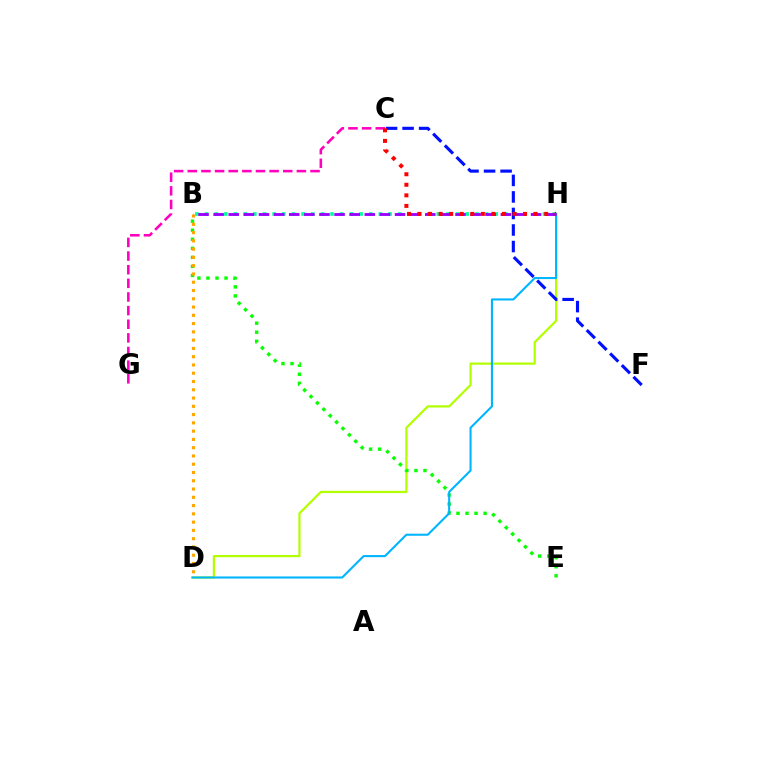{('D', 'H'): [{'color': '#b3ff00', 'line_style': 'solid', 'thickness': 1.6}, {'color': '#00b5ff', 'line_style': 'solid', 'thickness': 1.5}], ('B', 'E'): [{'color': '#08ff00', 'line_style': 'dotted', 'thickness': 2.46}], ('B', 'D'): [{'color': '#ffa500', 'line_style': 'dotted', 'thickness': 2.25}], ('B', 'H'): [{'color': '#00ff9d', 'line_style': 'dotted', 'thickness': 2.62}, {'color': '#9b00ff', 'line_style': 'dashed', 'thickness': 2.05}], ('C', 'G'): [{'color': '#ff00bd', 'line_style': 'dashed', 'thickness': 1.85}], ('C', 'F'): [{'color': '#0010ff', 'line_style': 'dashed', 'thickness': 2.25}], ('C', 'H'): [{'color': '#ff0000', 'line_style': 'dotted', 'thickness': 2.87}]}